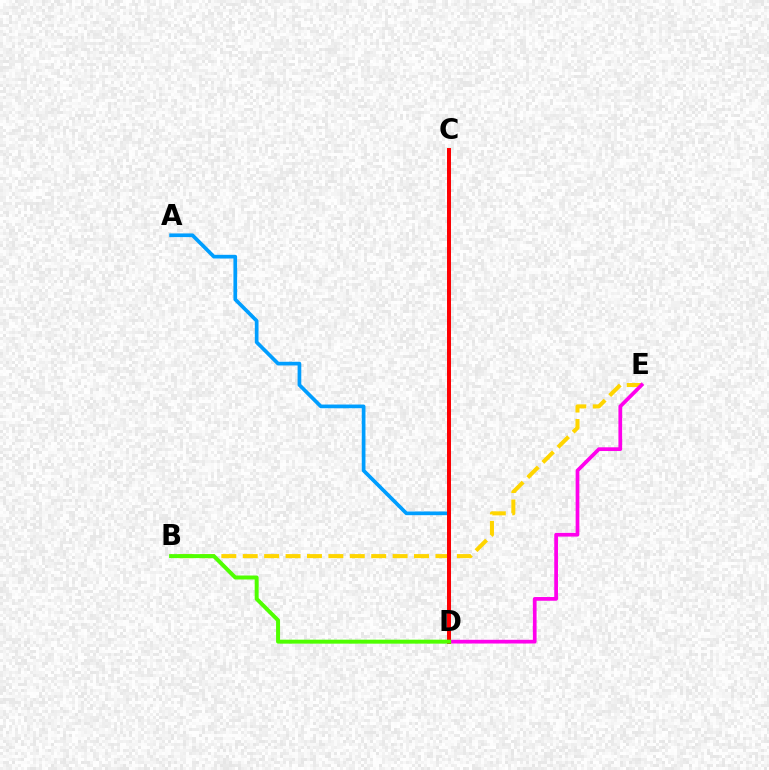{('B', 'E'): [{'color': '#ffd500', 'line_style': 'dashed', 'thickness': 2.91}], ('D', 'E'): [{'color': '#ff00ed', 'line_style': 'solid', 'thickness': 2.68}], ('C', 'D'): [{'color': '#00ff86', 'line_style': 'solid', 'thickness': 1.99}, {'color': '#3700ff', 'line_style': 'dotted', 'thickness': 2.73}, {'color': '#ff0000', 'line_style': 'solid', 'thickness': 2.85}], ('A', 'D'): [{'color': '#009eff', 'line_style': 'solid', 'thickness': 2.66}], ('B', 'D'): [{'color': '#4fff00', 'line_style': 'solid', 'thickness': 2.86}]}